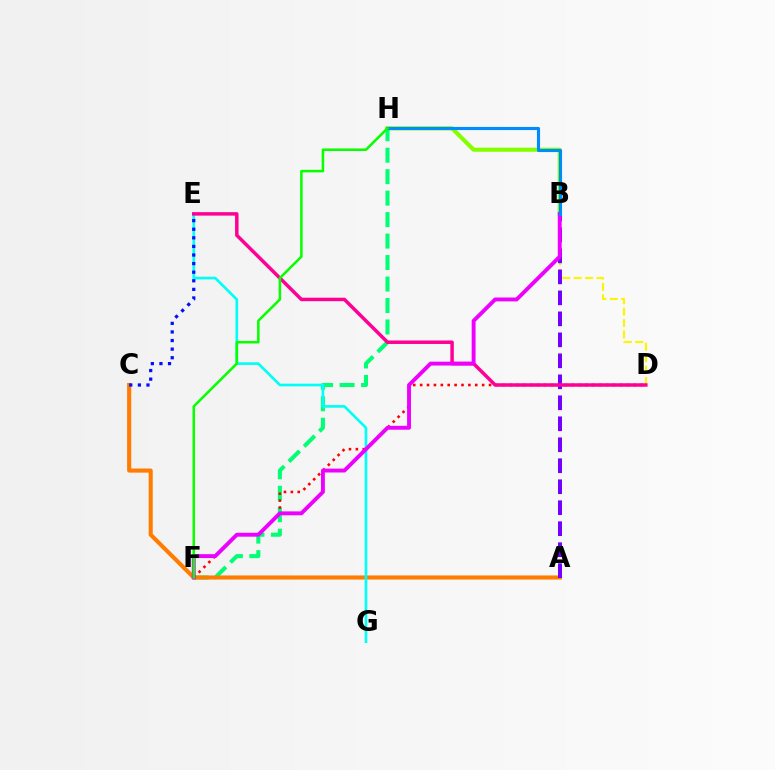{('B', 'H'): [{'color': '#84ff00', 'line_style': 'solid', 'thickness': 2.96}, {'color': '#008cff', 'line_style': 'solid', 'thickness': 2.26}], ('F', 'H'): [{'color': '#00ff74', 'line_style': 'dashed', 'thickness': 2.92}, {'color': '#08ff00', 'line_style': 'solid', 'thickness': 1.83}], ('B', 'D'): [{'color': '#fcf500', 'line_style': 'dashed', 'thickness': 1.55}], ('D', 'F'): [{'color': '#ff0000', 'line_style': 'dotted', 'thickness': 1.87}], ('A', 'C'): [{'color': '#ff7c00', 'line_style': 'solid', 'thickness': 2.95}], ('E', 'G'): [{'color': '#00fff6', 'line_style': 'solid', 'thickness': 1.91}], ('A', 'B'): [{'color': '#7200ff', 'line_style': 'dashed', 'thickness': 2.85}], ('D', 'E'): [{'color': '#ff0094', 'line_style': 'solid', 'thickness': 2.51}], ('B', 'F'): [{'color': '#ee00ff', 'line_style': 'solid', 'thickness': 2.8}], ('C', 'E'): [{'color': '#0010ff', 'line_style': 'dotted', 'thickness': 2.33}]}